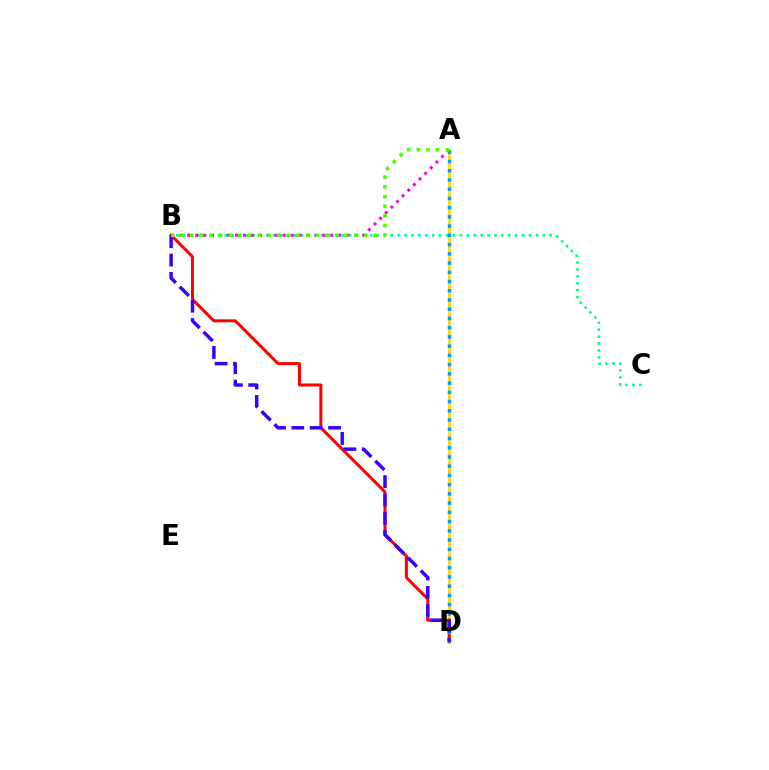{('A', 'D'): [{'color': '#ffd500', 'line_style': 'solid', 'thickness': 1.92}, {'color': '#009eff', 'line_style': 'dotted', 'thickness': 2.51}], ('B', 'D'): [{'color': '#ff0000', 'line_style': 'solid', 'thickness': 2.17}, {'color': '#3700ff', 'line_style': 'dashed', 'thickness': 2.49}], ('B', 'C'): [{'color': '#00ff86', 'line_style': 'dotted', 'thickness': 1.88}], ('A', 'B'): [{'color': '#ff00ed', 'line_style': 'dotted', 'thickness': 2.16}, {'color': '#4fff00', 'line_style': 'dotted', 'thickness': 2.63}]}